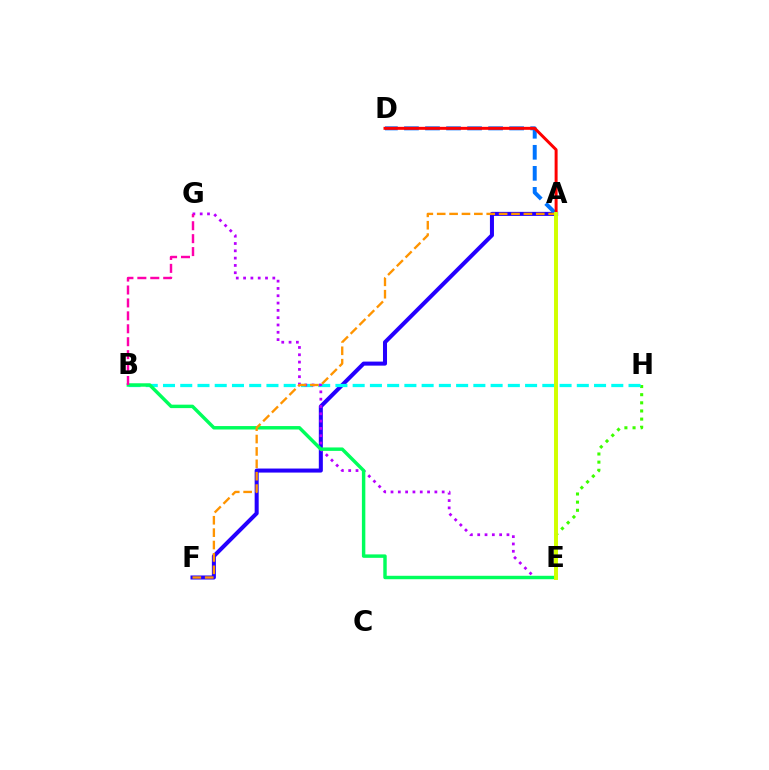{('A', 'F'): [{'color': '#2500ff', 'line_style': 'solid', 'thickness': 2.9}, {'color': '#ff9400', 'line_style': 'dashed', 'thickness': 1.68}], ('A', 'D'): [{'color': '#0074ff', 'line_style': 'dashed', 'thickness': 2.86}, {'color': '#ff0000', 'line_style': 'solid', 'thickness': 2.14}], ('E', 'H'): [{'color': '#3dff00', 'line_style': 'dotted', 'thickness': 2.21}], ('B', 'H'): [{'color': '#00fff6', 'line_style': 'dashed', 'thickness': 2.34}], ('E', 'G'): [{'color': '#b900ff', 'line_style': 'dotted', 'thickness': 1.99}], ('B', 'E'): [{'color': '#00ff5c', 'line_style': 'solid', 'thickness': 2.48}], ('B', 'G'): [{'color': '#ff00ac', 'line_style': 'dashed', 'thickness': 1.76}], ('A', 'E'): [{'color': '#d1ff00', 'line_style': 'solid', 'thickness': 2.84}]}